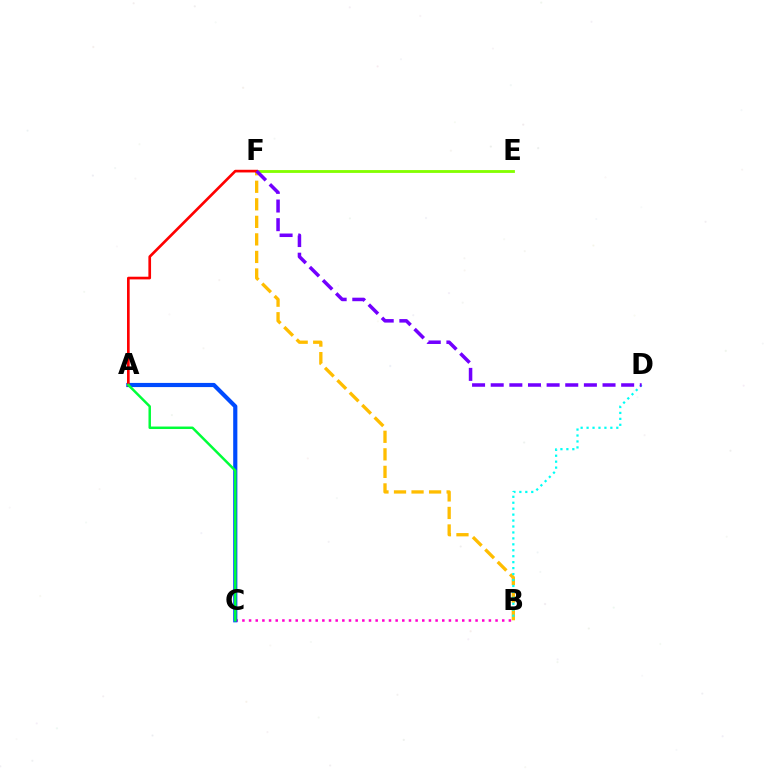{('E', 'F'): [{'color': '#84ff00', 'line_style': 'solid', 'thickness': 2.04}], ('B', 'C'): [{'color': '#ff00cf', 'line_style': 'dotted', 'thickness': 1.81}], ('A', 'C'): [{'color': '#004bff', 'line_style': 'solid', 'thickness': 3.0}, {'color': '#00ff39', 'line_style': 'solid', 'thickness': 1.78}], ('B', 'F'): [{'color': '#ffbd00', 'line_style': 'dashed', 'thickness': 2.38}], ('A', 'F'): [{'color': '#ff0000', 'line_style': 'solid', 'thickness': 1.92}], ('B', 'D'): [{'color': '#00fff6', 'line_style': 'dotted', 'thickness': 1.61}], ('D', 'F'): [{'color': '#7200ff', 'line_style': 'dashed', 'thickness': 2.53}]}